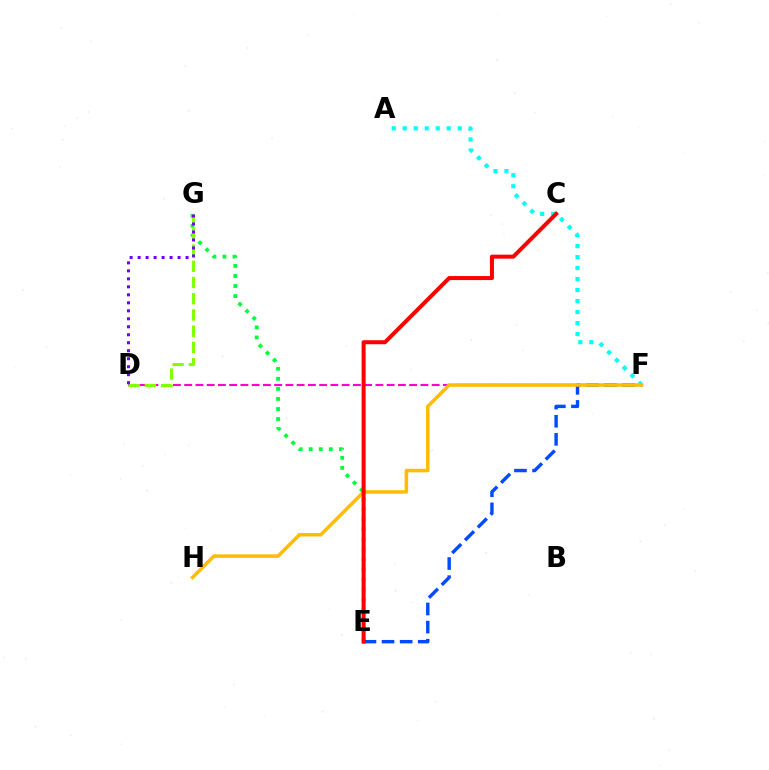{('E', 'G'): [{'color': '#00ff39', 'line_style': 'dotted', 'thickness': 2.73}], ('E', 'F'): [{'color': '#004bff', 'line_style': 'dashed', 'thickness': 2.46}], ('D', 'F'): [{'color': '#ff00cf', 'line_style': 'dashed', 'thickness': 1.53}], ('D', 'G'): [{'color': '#84ff00', 'line_style': 'dashed', 'thickness': 2.21}, {'color': '#7200ff', 'line_style': 'dotted', 'thickness': 2.17}], ('A', 'F'): [{'color': '#00fff6', 'line_style': 'dotted', 'thickness': 2.99}], ('F', 'H'): [{'color': '#ffbd00', 'line_style': 'solid', 'thickness': 2.54}], ('C', 'E'): [{'color': '#ff0000', 'line_style': 'solid', 'thickness': 2.89}]}